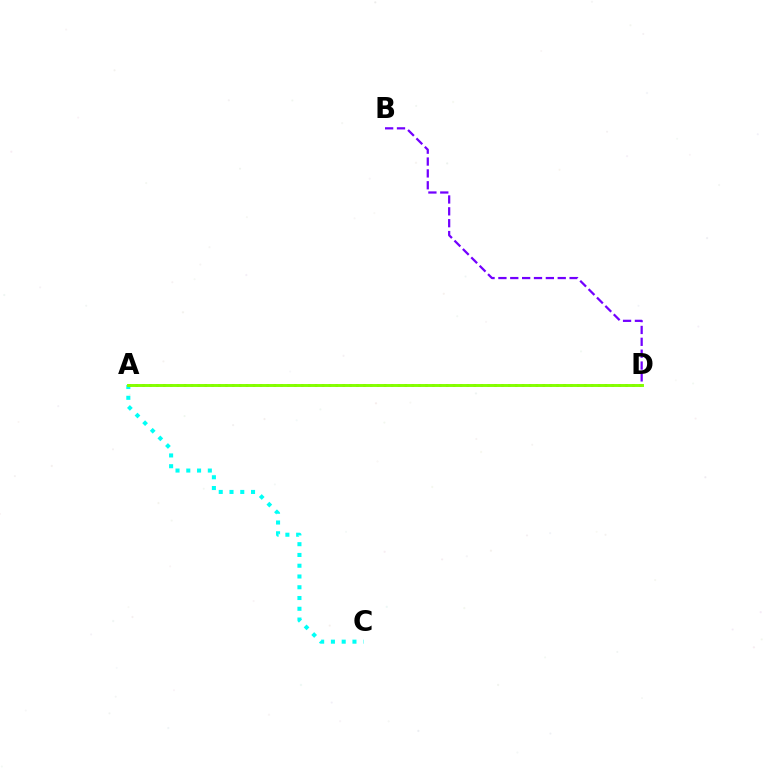{('A', 'C'): [{'color': '#00fff6', 'line_style': 'dotted', 'thickness': 2.93}], ('B', 'D'): [{'color': '#7200ff', 'line_style': 'dashed', 'thickness': 1.61}], ('A', 'D'): [{'color': '#ff0000', 'line_style': 'dotted', 'thickness': 1.87}, {'color': '#84ff00', 'line_style': 'solid', 'thickness': 2.12}]}